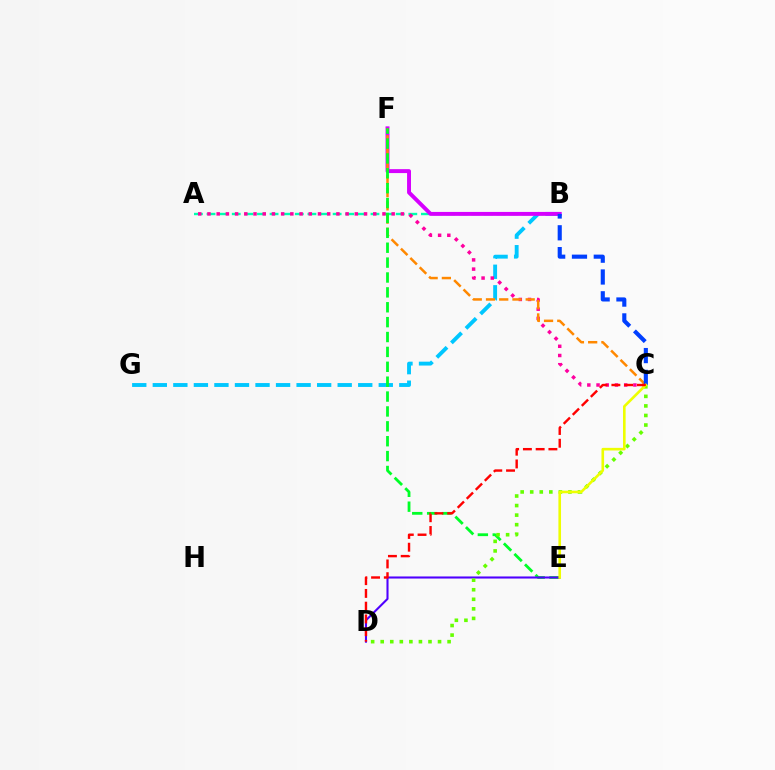{('A', 'B'): [{'color': '#00ffaf', 'line_style': 'dashed', 'thickness': 1.71}], ('B', 'G'): [{'color': '#00c7ff', 'line_style': 'dashed', 'thickness': 2.79}], ('B', 'F'): [{'color': '#d600ff', 'line_style': 'solid', 'thickness': 2.83}], ('A', 'C'): [{'color': '#ff00a0', 'line_style': 'dotted', 'thickness': 2.5}], ('C', 'F'): [{'color': '#ff8800', 'line_style': 'dashed', 'thickness': 1.8}], ('E', 'F'): [{'color': '#00ff27', 'line_style': 'dashed', 'thickness': 2.02}], ('D', 'E'): [{'color': '#4f00ff', 'line_style': 'solid', 'thickness': 1.5}], ('B', 'C'): [{'color': '#003fff', 'line_style': 'dashed', 'thickness': 2.96}], ('C', 'D'): [{'color': '#66ff00', 'line_style': 'dotted', 'thickness': 2.6}, {'color': '#ff0000', 'line_style': 'dashed', 'thickness': 1.73}], ('C', 'E'): [{'color': '#eeff00', 'line_style': 'solid', 'thickness': 1.89}]}